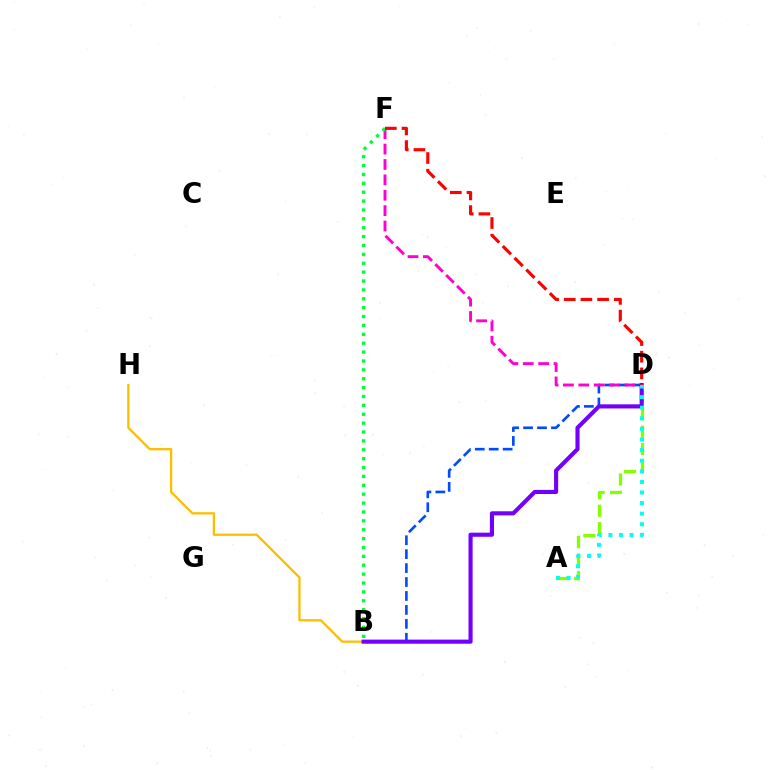{('B', 'H'): [{'color': '#ffbd00', 'line_style': 'solid', 'thickness': 1.64}], ('A', 'D'): [{'color': '#84ff00', 'line_style': 'dashed', 'thickness': 2.37}, {'color': '#00fff6', 'line_style': 'dotted', 'thickness': 2.88}], ('B', 'D'): [{'color': '#004bff', 'line_style': 'dashed', 'thickness': 1.89}, {'color': '#7200ff', 'line_style': 'solid', 'thickness': 2.96}], ('D', 'F'): [{'color': '#ff00cf', 'line_style': 'dashed', 'thickness': 2.09}, {'color': '#ff0000', 'line_style': 'dashed', 'thickness': 2.26}], ('B', 'F'): [{'color': '#00ff39', 'line_style': 'dotted', 'thickness': 2.41}]}